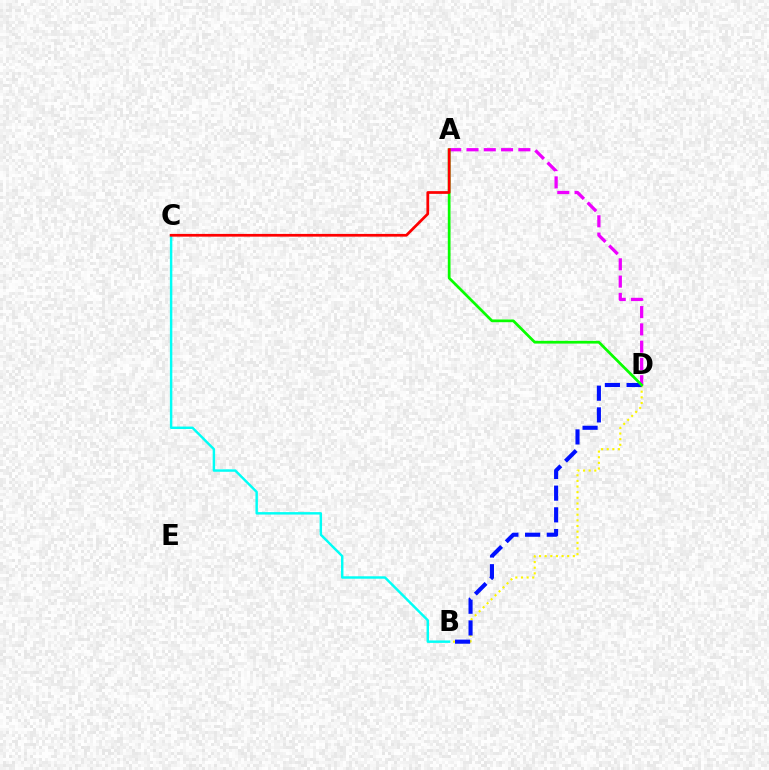{('B', 'D'): [{'color': '#fcf500', 'line_style': 'dotted', 'thickness': 1.53}, {'color': '#0010ff', 'line_style': 'dashed', 'thickness': 2.95}], ('A', 'D'): [{'color': '#ee00ff', 'line_style': 'dashed', 'thickness': 2.35}, {'color': '#08ff00', 'line_style': 'solid', 'thickness': 1.97}], ('B', 'C'): [{'color': '#00fff6', 'line_style': 'solid', 'thickness': 1.76}], ('A', 'C'): [{'color': '#ff0000', 'line_style': 'solid', 'thickness': 1.97}]}